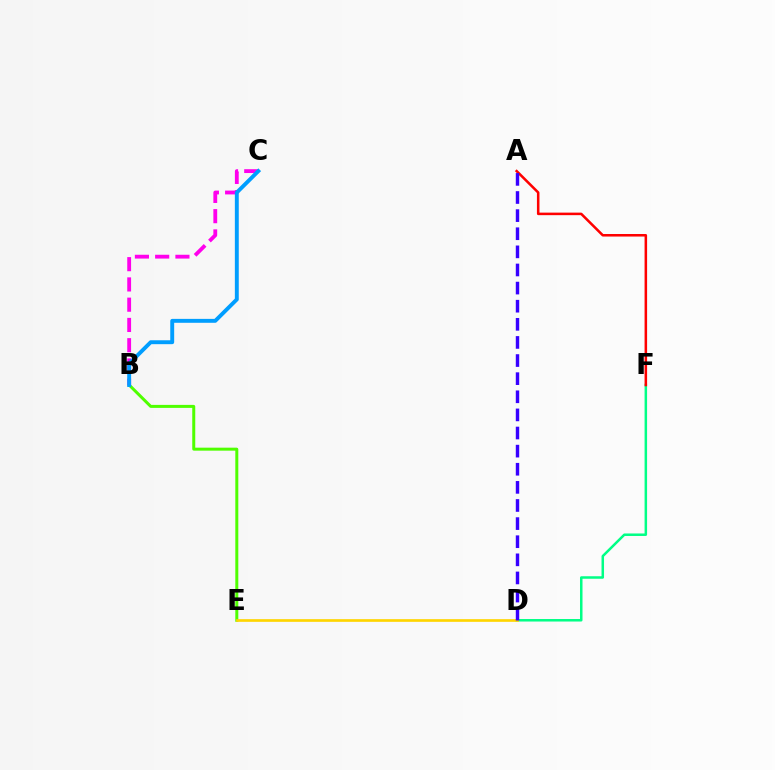{('D', 'F'): [{'color': '#00ff86', 'line_style': 'solid', 'thickness': 1.8}], ('A', 'F'): [{'color': '#ff0000', 'line_style': 'solid', 'thickness': 1.83}], ('B', 'E'): [{'color': '#4fff00', 'line_style': 'solid', 'thickness': 2.16}], ('D', 'E'): [{'color': '#ffd500', 'line_style': 'solid', 'thickness': 1.92}], ('A', 'D'): [{'color': '#3700ff', 'line_style': 'dashed', 'thickness': 2.46}], ('B', 'C'): [{'color': '#ff00ed', 'line_style': 'dashed', 'thickness': 2.75}, {'color': '#009eff', 'line_style': 'solid', 'thickness': 2.82}]}